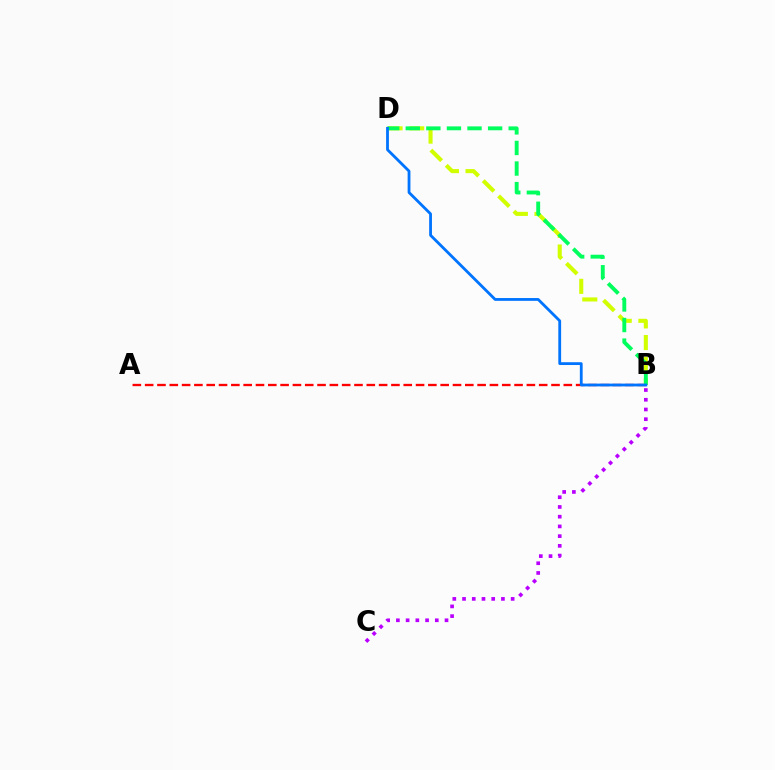{('B', 'D'): [{'color': '#d1ff00', 'line_style': 'dashed', 'thickness': 2.94}, {'color': '#00ff5c', 'line_style': 'dashed', 'thickness': 2.8}, {'color': '#0074ff', 'line_style': 'solid', 'thickness': 2.02}], ('A', 'B'): [{'color': '#ff0000', 'line_style': 'dashed', 'thickness': 1.67}], ('B', 'C'): [{'color': '#b900ff', 'line_style': 'dotted', 'thickness': 2.64}]}